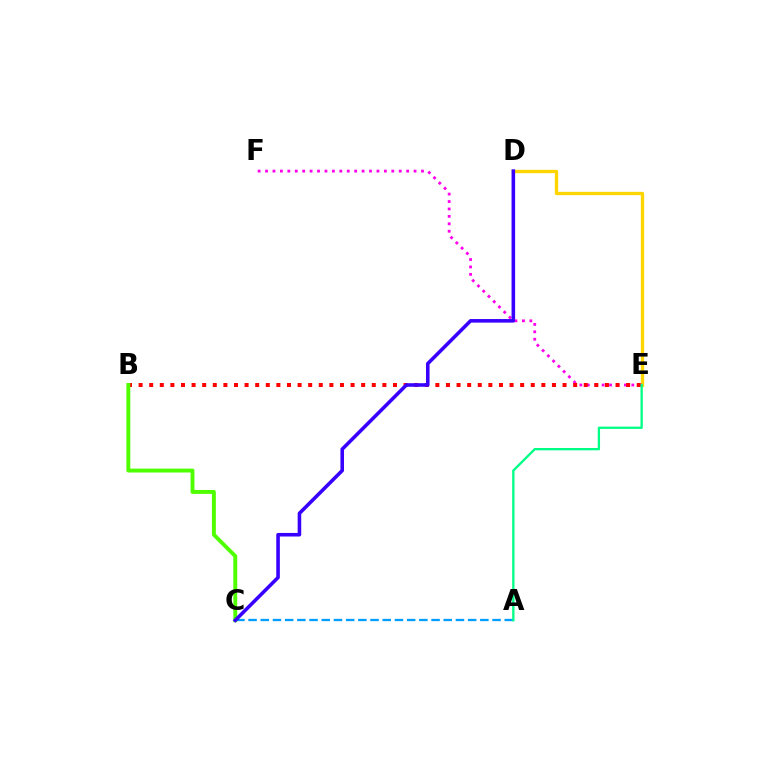{('D', 'E'): [{'color': '#ffd500', 'line_style': 'solid', 'thickness': 2.39}], ('E', 'F'): [{'color': '#ff00ed', 'line_style': 'dotted', 'thickness': 2.02}], ('B', 'E'): [{'color': '#ff0000', 'line_style': 'dotted', 'thickness': 2.88}], ('B', 'C'): [{'color': '#4fff00', 'line_style': 'solid', 'thickness': 2.81}], ('A', 'C'): [{'color': '#009eff', 'line_style': 'dashed', 'thickness': 1.66}], ('A', 'E'): [{'color': '#00ff86', 'line_style': 'solid', 'thickness': 1.67}], ('C', 'D'): [{'color': '#3700ff', 'line_style': 'solid', 'thickness': 2.57}]}